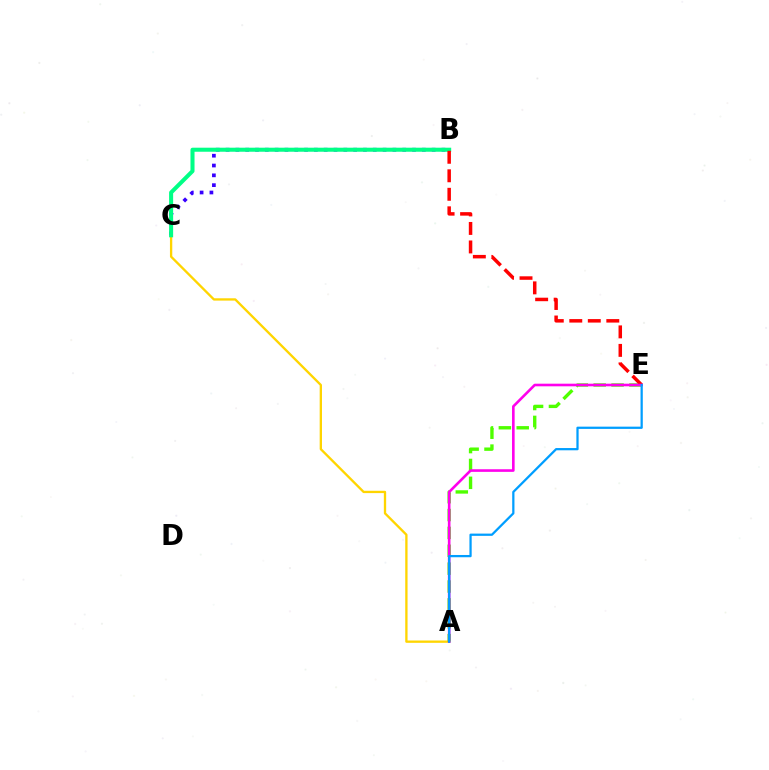{('A', 'C'): [{'color': '#ffd500', 'line_style': 'solid', 'thickness': 1.67}], ('A', 'E'): [{'color': '#4fff00', 'line_style': 'dashed', 'thickness': 2.43}, {'color': '#ff00ed', 'line_style': 'solid', 'thickness': 1.88}, {'color': '#009eff', 'line_style': 'solid', 'thickness': 1.62}], ('B', 'C'): [{'color': '#3700ff', 'line_style': 'dotted', 'thickness': 2.67}, {'color': '#00ff86', 'line_style': 'solid', 'thickness': 2.91}], ('B', 'E'): [{'color': '#ff0000', 'line_style': 'dashed', 'thickness': 2.51}]}